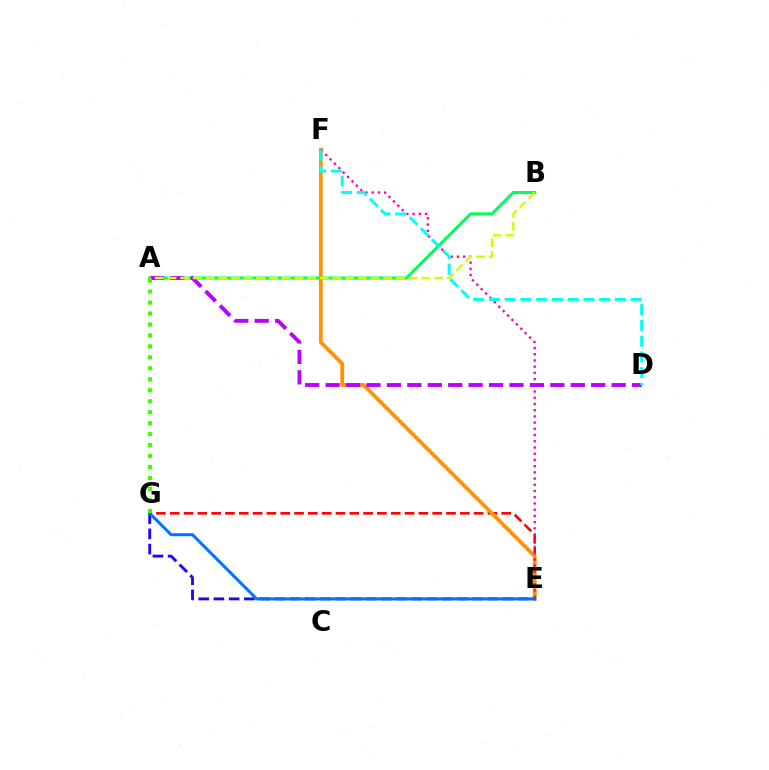{('E', 'G'): [{'color': '#ff0000', 'line_style': 'dashed', 'thickness': 1.88}, {'color': '#2500ff', 'line_style': 'dashed', 'thickness': 2.07}, {'color': '#0074ff', 'line_style': 'solid', 'thickness': 2.16}], ('A', 'B'): [{'color': '#00ff5c', 'line_style': 'solid', 'thickness': 2.19}, {'color': '#d1ff00', 'line_style': 'dashed', 'thickness': 1.72}], ('E', 'F'): [{'color': '#ff9400', 'line_style': 'solid', 'thickness': 2.75}, {'color': '#ff00ac', 'line_style': 'dotted', 'thickness': 1.69}], ('A', 'D'): [{'color': '#b900ff', 'line_style': 'dashed', 'thickness': 2.78}], ('D', 'F'): [{'color': '#00fff6', 'line_style': 'dashed', 'thickness': 2.14}], ('A', 'G'): [{'color': '#3dff00', 'line_style': 'dotted', 'thickness': 2.98}]}